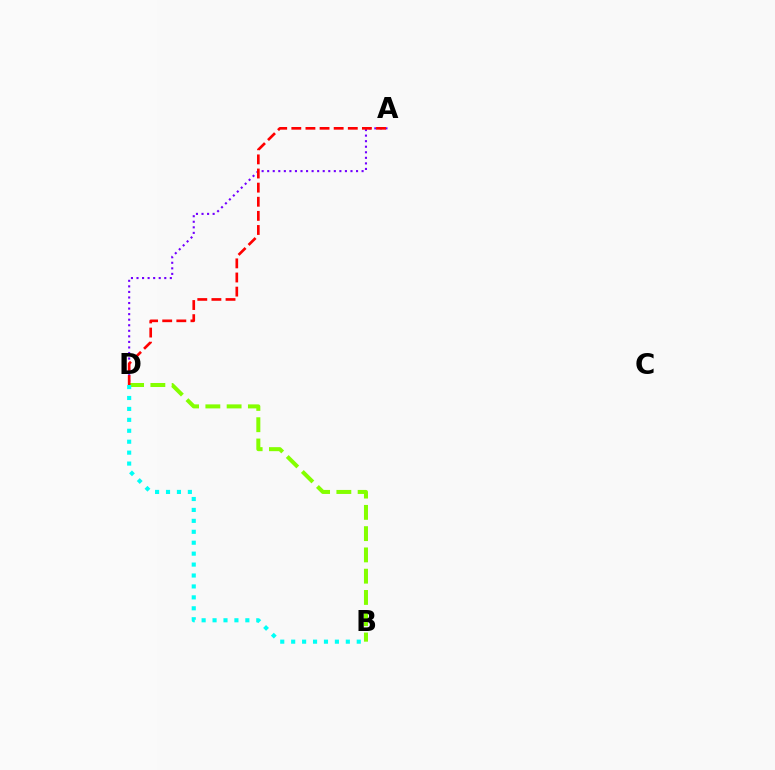{('A', 'D'): [{'color': '#7200ff', 'line_style': 'dotted', 'thickness': 1.51}, {'color': '#ff0000', 'line_style': 'dashed', 'thickness': 1.92}], ('B', 'D'): [{'color': '#84ff00', 'line_style': 'dashed', 'thickness': 2.89}, {'color': '#00fff6', 'line_style': 'dotted', 'thickness': 2.97}]}